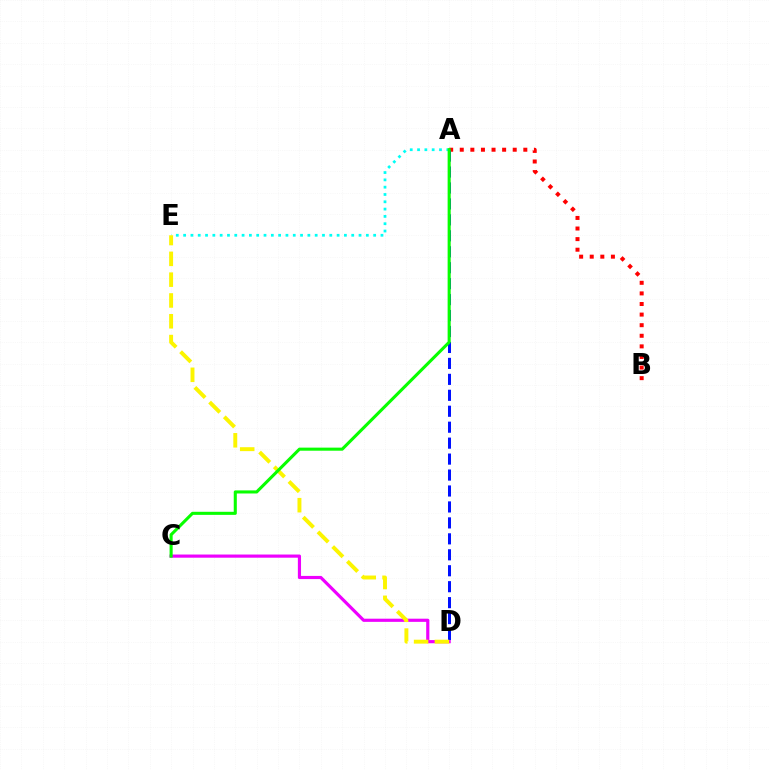{('A', 'E'): [{'color': '#00fff6', 'line_style': 'dotted', 'thickness': 1.99}], ('A', 'B'): [{'color': '#ff0000', 'line_style': 'dotted', 'thickness': 2.88}], ('A', 'D'): [{'color': '#0010ff', 'line_style': 'dashed', 'thickness': 2.17}], ('C', 'D'): [{'color': '#ee00ff', 'line_style': 'solid', 'thickness': 2.28}], ('D', 'E'): [{'color': '#fcf500', 'line_style': 'dashed', 'thickness': 2.83}], ('A', 'C'): [{'color': '#08ff00', 'line_style': 'solid', 'thickness': 2.22}]}